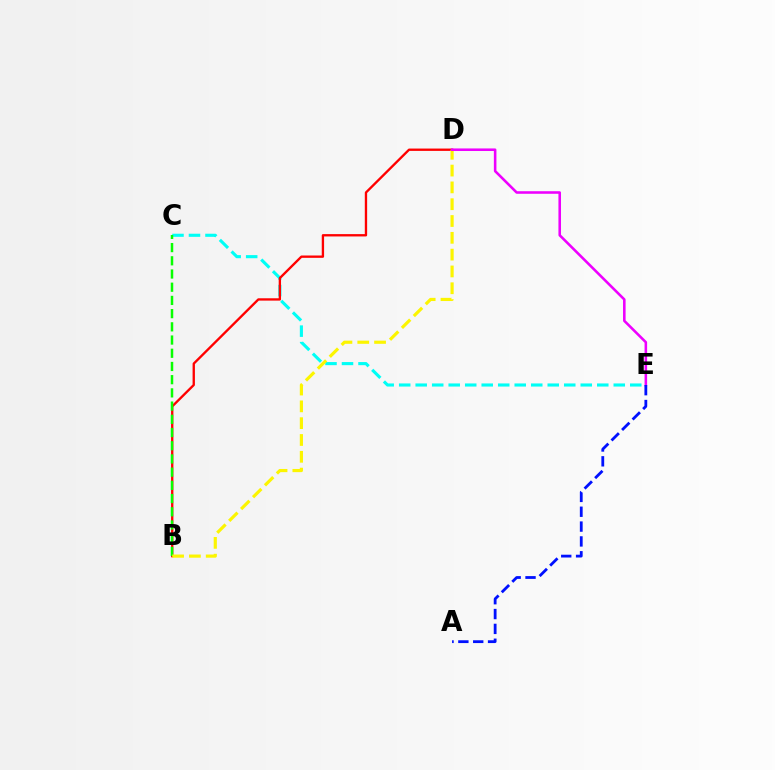{('C', 'E'): [{'color': '#00fff6', 'line_style': 'dashed', 'thickness': 2.24}], ('B', 'D'): [{'color': '#ff0000', 'line_style': 'solid', 'thickness': 1.68}, {'color': '#fcf500', 'line_style': 'dashed', 'thickness': 2.28}], ('B', 'C'): [{'color': '#08ff00', 'line_style': 'dashed', 'thickness': 1.79}], ('D', 'E'): [{'color': '#ee00ff', 'line_style': 'solid', 'thickness': 1.85}], ('A', 'E'): [{'color': '#0010ff', 'line_style': 'dashed', 'thickness': 2.02}]}